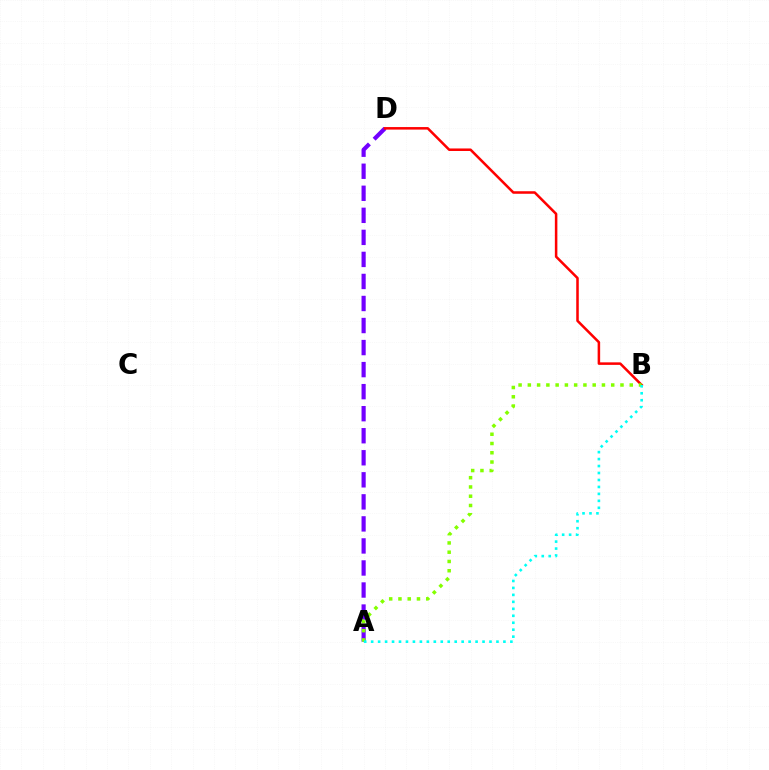{('A', 'D'): [{'color': '#7200ff', 'line_style': 'dashed', 'thickness': 2.99}], ('B', 'D'): [{'color': '#ff0000', 'line_style': 'solid', 'thickness': 1.82}], ('A', 'B'): [{'color': '#84ff00', 'line_style': 'dotted', 'thickness': 2.52}, {'color': '#00fff6', 'line_style': 'dotted', 'thickness': 1.89}]}